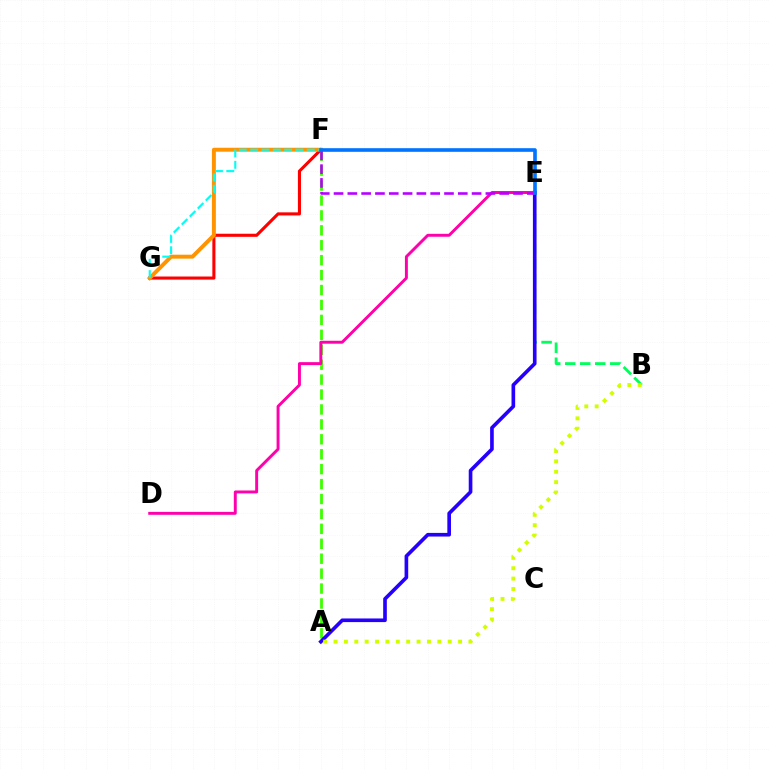{('F', 'G'): [{'color': '#ff0000', 'line_style': 'solid', 'thickness': 2.22}, {'color': '#ff9400', 'line_style': 'solid', 'thickness': 2.83}, {'color': '#00fff6', 'line_style': 'dashed', 'thickness': 1.54}], ('A', 'F'): [{'color': '#3dff00', 'line_style': 'dashed', 'thickness': 2.03}], ('B', 'E'): [{'color': '#00ff5c', 'line_style': 'dashed', 'thickness': 2.04}], ('A', 'E'): [{'color': '#2500ff', 'line_style': 'solid', 'thickness': 2.62}], ('D', 'E'): [{'color': '#ff00ac', 'line_style': 'solid', 'thickness': 2.11}], ('A', 'B'): [{'color': '#d1ff00', 'line_style': 'dotted', 'thickness': 2.82}], ('E', 'F'): [{'color': '#b900ff', 'line_style': 'dashed', 'thickness': 1.88}, {'color': '#0074ff', 'line_style': 'solid', 'thickness': 2.62}]}